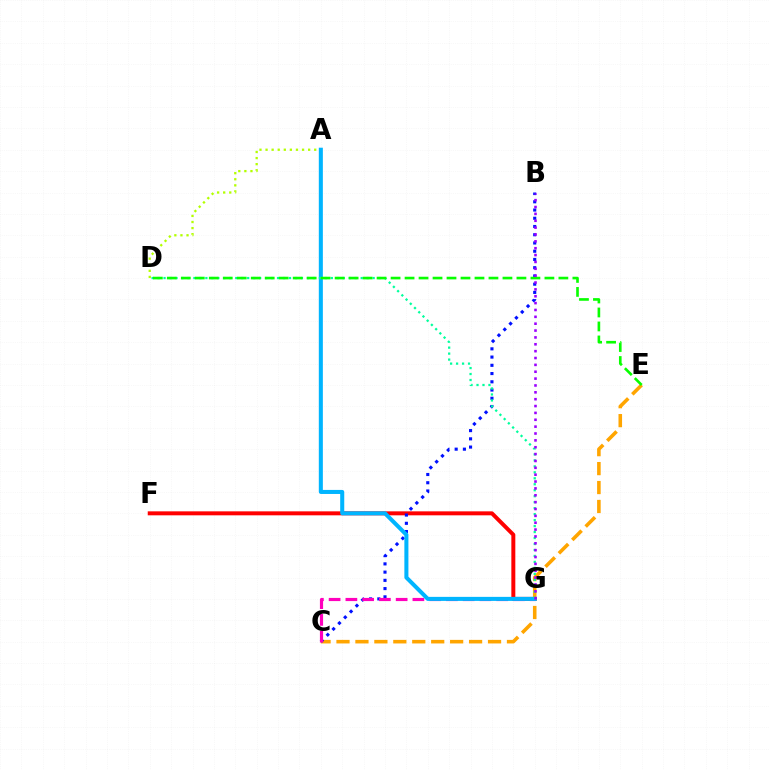{('F', 'G'): [{'color': '#ff0000', 'line_style': 'solid', 'thickness': 2.86}], ('A', 'D'): [{'color': '#b3ff00', 'line_style': 'dotted', 'thickness': 1.65}], ('C', 'E'): [{'color': '#ffa500', 'line_style': 'dashed', 'thickness': 2.57}], ('B', 'C'): [{'color': '#0010ff', 'line_style': 'dotted', 'thickness': 2.24}], ('C', 'G'): [{'color': '#ff00bd', 'line_style': 'dashed', 'thickness': 2.28}], ('A', 'G'): [{'color': '#00b5ff', 'line_style': 'solid', 'thickness': 2.91}], ('D', 'G'): [{'color': '#00ff9d', 'line_style': 'dotted', 'thickness': 1.62}], ('D', 'E'): [{'color': '#08ff00', 'line_style': 'dashed', 'thickness': 1.9}], ('B', 'G'): [{'color': '#9b00ff', 'line_style': 'dotted', 'thickness': 1.86}]}